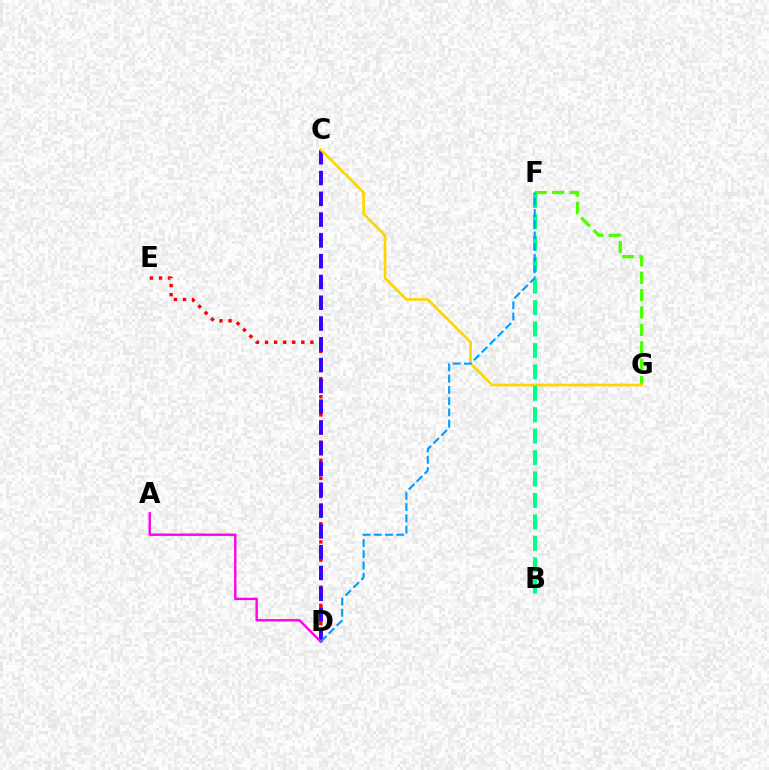{('D', 'E'): [{'color': '#ff0000', 'line_style': 'dotted', 'thickness': 2.46}], ('F', 'G'): [{'color': '#4fff00', 'line_style': 'dashed', 'thickness': 2.36}], ('C', 'D'): [{'color': '#3700ff', 'line_style': 'dashed', 'thickness': 2.82}], ('A', 'D'): [{'color': '#ff00ed', 'line_style': 'solid', 'thickness': 1.72}], ('C', 'G'): [{'color': '#ffd500', 'line_style': 'solid', 'thickness': 1.91}], ('B', 'F'): [{'color': '#00ff86', 'line_style': 'dashed', 'thickness': 2.91}], ('D', 'F'): [{'color': '#009eff', 'line_style': 'dashed', 'thickness': 1.53}]}